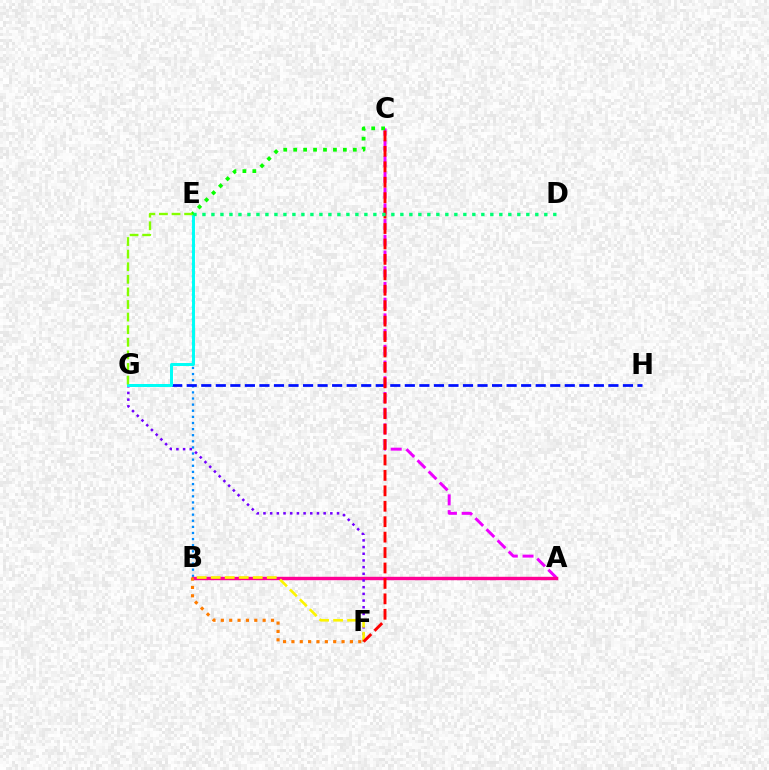{('B', 'E'): [{'color': '#008cff', 'line_style': 'dotted', 'thickness': 1.66}], ('G', 'H'): [{'color': '#0010ff', 'line_style': 'dashed', 'thickness': 1.98}], ('A', 'C'): [{'color': '#ee00ff', 'line_style': 'dashed', 'thickness': 2.14}], ('A', 'B'): [{'color': '#ff0094', 'line_style': 'solid', 'thickness': 2.45}], ('F', 'G'): [{'color': '#7200ff', 'line_style': 'dotted', 'thickness': 1.82}], ('B', 'F'): [{'color': '#ff7c00', 'line_style': 'dotted', 'thickness': 2.27}, {'color': '#fcf500', 'line_style': 'dashed', 'thickness': 1.9}], ('E', 'G'): [{'color': '#00fff6', 'line_style': 'solid', 'thickness': 2.14}, {'color': '#84ff00', 'line_style': 'dashed', 'thickness': 1.71}], ('C', 'F'): [{'color': '#ff0000', 'line_style': 'dashed', 'thickness': 2.1}], ('C', 'E'): [{'color': '#08ff00', 'line_style': 'dotted', 'thickness': 2.7}], ('D', 'E'): [{'color': '#00ff74', 'line_style': 'dotted', 'thickness': 2.44}]}